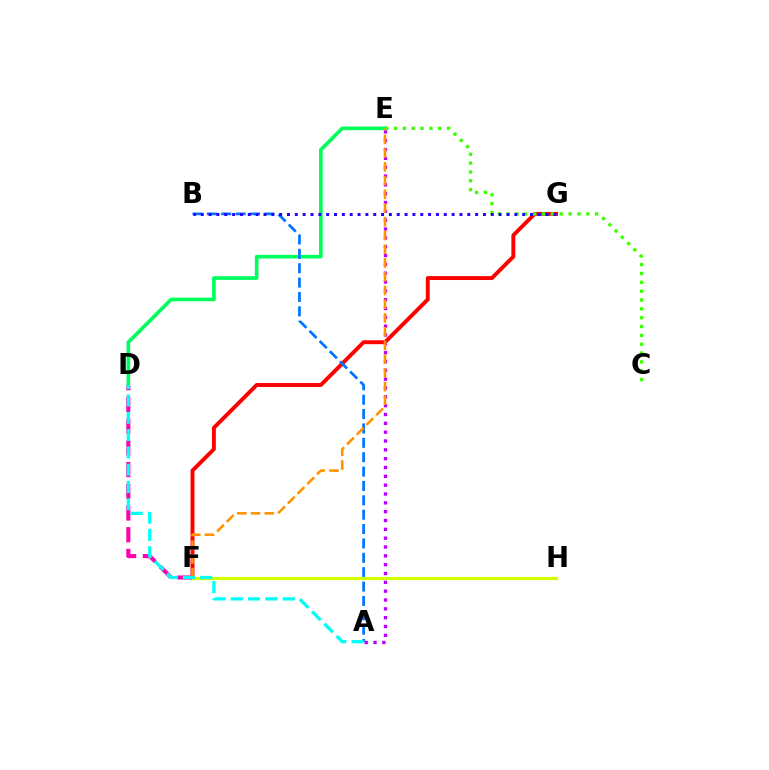{('D', 'F'): [{'color': '#ff00ac', 'line_style': 'dashed', 'thickness': 2.95}], ('F', 'G'): [{'color': '#ff0000', 'line_style': 'solid', 'thickness': 2.82}], ('A', 'E'): [{'color': '#b900ff', 'line_style': 'dotted', 'thickness': 2.4}], ('D', 'E'): [{'color': '#00ff5c', 'line_style': 'solid', 'thickness': 2.63}], ('A', 'B'): [{'color': '#0074ff', 'line_style': 'dashed', 'thickness': 1.95}], ('E', 'F'): [{'color': '#ff9400', 'line_style': 'dashed', 'thickness': 1.87}], ('C', 'E'): [{'color': '#3dff00', 'line_style': 'dotted', 'thickness': 2.4}], ('F', 'H'): [{'color': '#d1ff00', 'line_style': 'solid', 'thickness': 2.3}], ('B', 'G'): [{'color': '#2500ff', 'line_style': 'dotted', 'thickness': 2.13}], ('A', 'D'): [{'color': '#00fff6', 'line_style': 'dashed', 'thickness': 2.35}]}